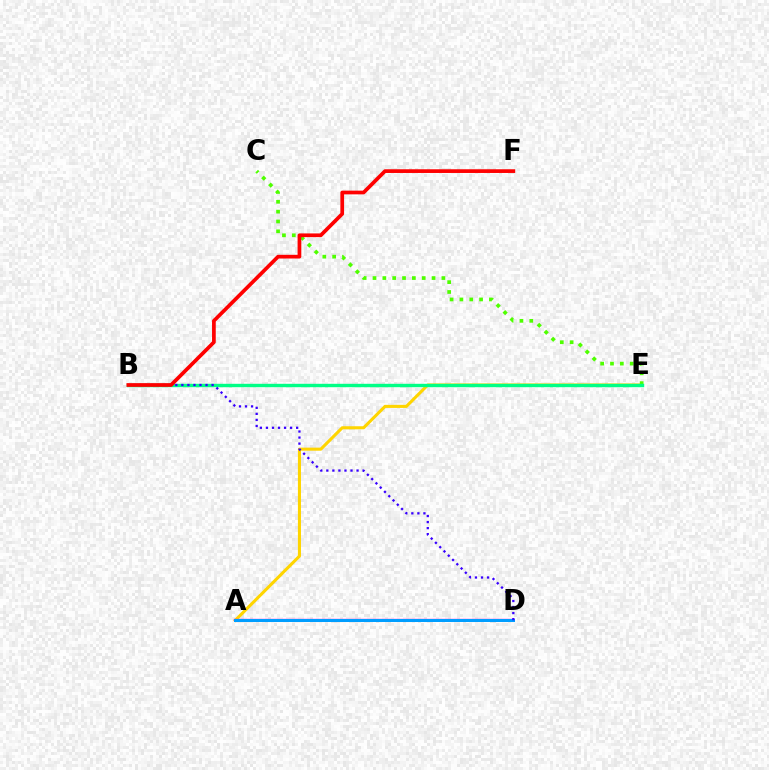{('A', 'E'): [{'color': '#ffd500', 'line_style': 'solid', 'thickness': 2.21}], ('C', 'E'): [{'color': '#4fff00', 'line_style': 'dotted', 'thickness': 2.67}], ('A', 'D'): [{'color': '#ff00ed', 'line_style': 'solid', 'thickness': 1.69}, {'color': '#009eff', 'line_style': 'solid', 'thickness': 2.16}], ('B', 'E'): [{'color': '#00ff86', 'line_style': 'solid', 'thickness': 2.45}], ('B', 'D'): [{'color': '#3700ff', 'line_style': 'dotted', 'thickness': 1.64}], ('B', 'F'): [{'color': '#ff0000', 'line_style': 'solid', 'thickness': 2.68}]}